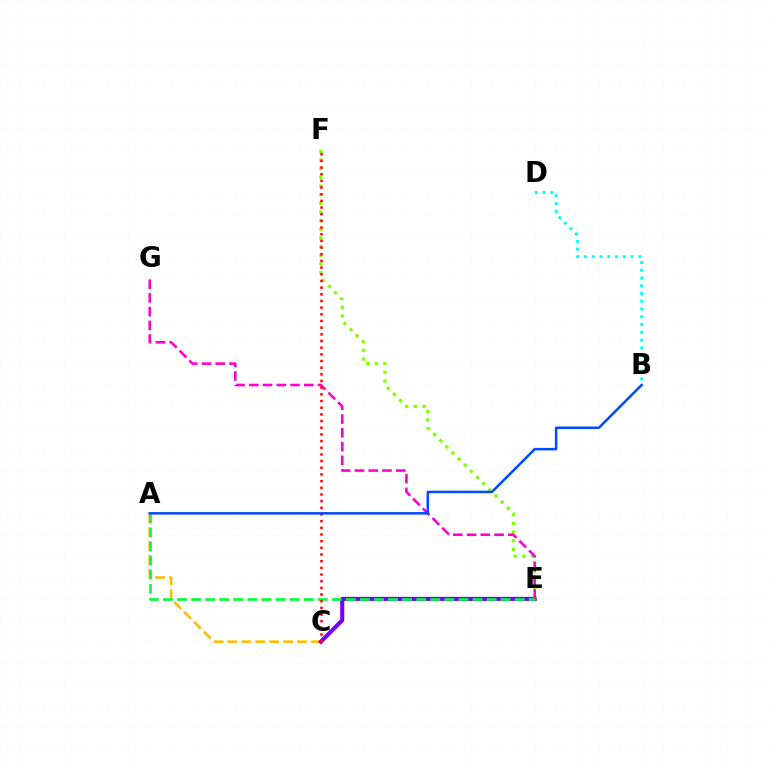{('A', 'C'): [{'color': '#ffbd00', 'line_style': 'dashed', 'thickness': 1.89}], ('C', 'E'): [{'color': '#7200ff', 'line_style': 'solid', 'thickness': 2.93}], ('A', 'E'): [{'color': '#00ff39', 'line_style': 'dashed', 'thickness': 1.91}], ('E', 'F'): [{'color': '#84ff00', 'line_style': 'dotted', 'thickness': 2.36}], ('E', 'G'): [{'color': '#ff00cf', 'line_style': 'dashed', 'thickness': 1.87}], ('C', 'F'): [{'color': '#ff0000', 'line_style': 'dotted', 'thickness': 1.81}], ('A', 'B'): [{'color': '#004bff', 'line_style': 'solid', 'thickness': 1.81}], ('B', 'D'): [{'color': '#00fff6', 'line_style': 'dotted', 'thickness': 2.11}]}